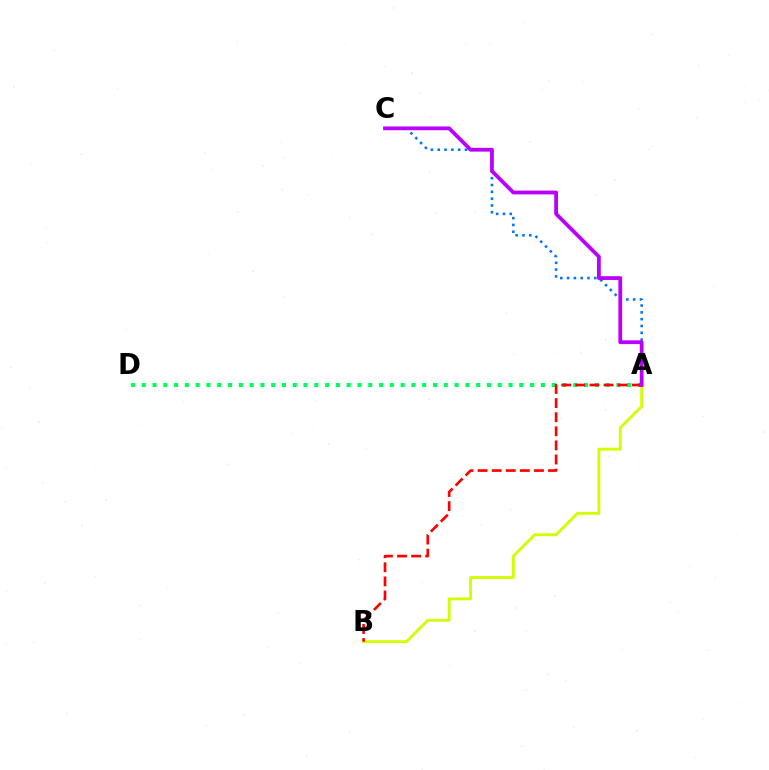{('A', 'C'): [{'color': '#0074ff', 'line_style': 'dotted', 'thickness': 1.85}, {'color': '#b900ff', 'line_style': 'solid', 'thickness': 2.73}], ('A', 'D'): [{'color': '#00ff5c', 'line_style': 'dotted', 'thickness': 2.93}], ('A', 'B'): [{'color': '#d1ff00', 'line_style': 'solid', 'thickness': 2.06}, {'color': '#ff0000', 'line_style': 'dashed', 'thickness': 1.92}]}